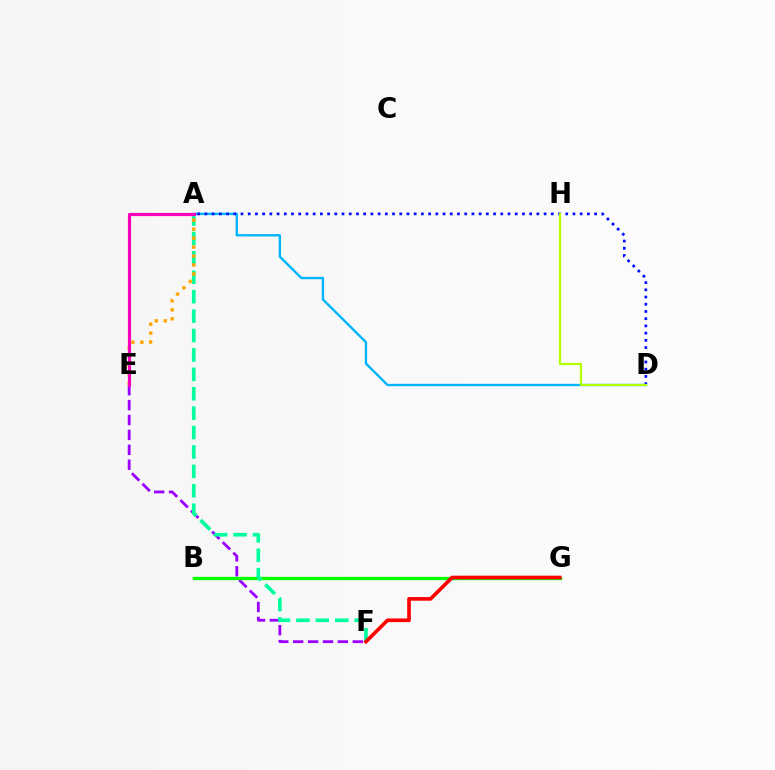{('A', 'D'): [{'color': '#00b5ff', 'line_style': 'solid', 'thickness': 1.7}, {'color': '#0010ff', 'line_style': 'dotted', 'thickness': 1.96}], ('D', 'H'): [{'color': '#b3ff00', 'line_style': 'solid', 'thickness': 1.59}], ('E', 'F'): [{'color': '#9b00ff', 'line_style': 'dashed', 'thickness': 2.02}], ('B', 'G'): [{'color': '#08ff00', 'line_style': 'solid', 'thickness': 2.4}], ('A', 'F'): [{'color': '#00ff9d', 'line_style': 'dashed', 'thickness': 2.64}], ('F', 'G'): [{'color': '#ff0000', 'line_style': 'solid', 'thickness': 2.63}], ('A', 'E'): [{'color': '#ffa500', 'line_style': 'dotted', 'thickness': 2.44}, {'color': '#ff00bd', 'line_style': 'solid', 'thickness': 2.29}]}